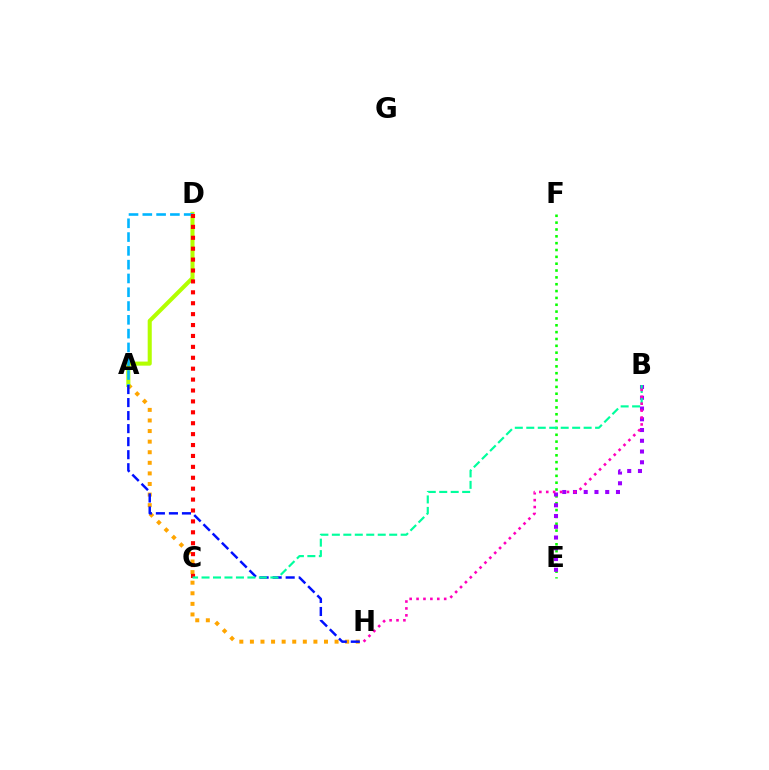{('A', 'H'): [{'color': '#ffa500', 'line_style': 'dotted', 'thickness': 2.88}, {'color': '#0010ff', 'line_style': 'dashed', 'thickness': 1.77}], ('A', 'D'): [{'color': '#b3ff00', 'line_style': 'solid', 'thickness': 2.93}, {'color': '#00b5ff', 'line_style': 'dashed', 'thickness': 1.87}], ('E', 'F'): [{'color': '#08ff00', 'line_style': 'dotted', 'thickness': 1.86}], ('C', 'D'): [{'color': '#ff0000', 'line_style': 'dotted', 'thickness': 2.96}], ('B', 'E'): [{'color': '#9b00ff', 'line_style': 'dotted', 'thickness': 2.92}], ('B', 'C'): [{'color': '#00ff9d', 'line_style': 'dashed', 'thickness': 1.56}], ('B', 'H'): [{'color': '#ff00bd', 'line_style': 'dotted', 'thickness': 1.88}]}